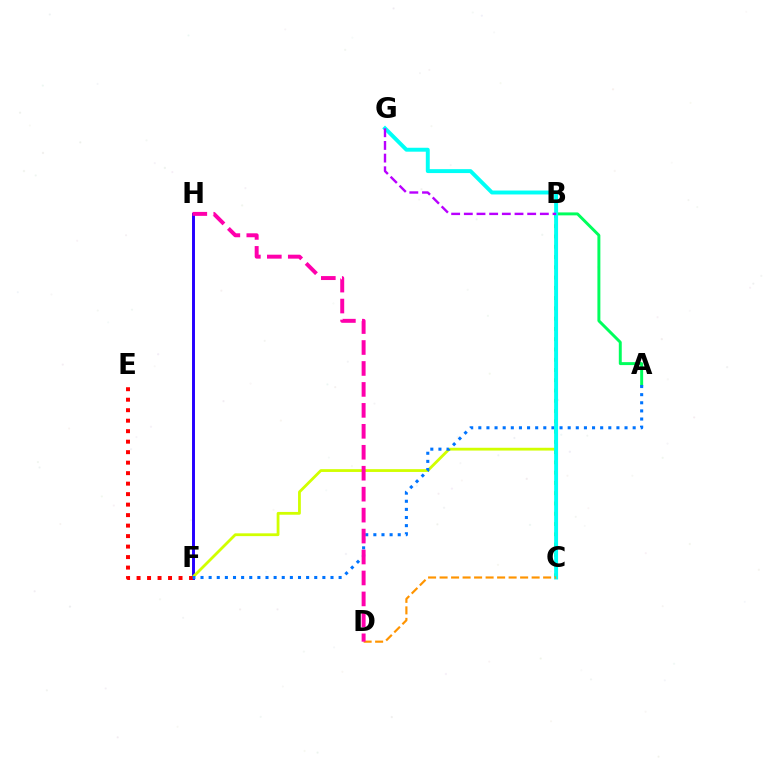{('F', 'H'): [{'color': '#2500ff', 'line_style': 'solid', 'thickness': 2.11}], ('B', 'F'): [{'color': '#d1ff00', 'line_style': 'solid', 'thickness': 2.01}], ('A', 'B'): [{'color': '#00ff5c', 'line_style': 'solid', 'thickness': 2.12}], ('E', 'F'): [{'color': '#ff0000', 'line_style': 'dotted', 'thickness': 2.85}], ('B', 'C'): [{'color': '#3dff00', 'line_style': 'dotted', 'thickness': 2.79}], ('A', 'F'): [{'color': '#0074ff', 'line_style': 'dotted', 'thickness': 2.21}], ('C', 'G'): [{'color': '#00fff6', 'line_style': 'solid', 'thickness': 2.82}], ('C', 'D'): [{'color': '#ff9400', 'line_style': 'dashed', 'thickness': 1.56}], ('D', 'H'): [{'color': '#ff00ac', 'line_style': 'dashed', 'thickness': 2.85}], ('B', 'G'): [{'color': '#b900ff', 'line_style': 'dashed', 'thickness': 1.72}]}